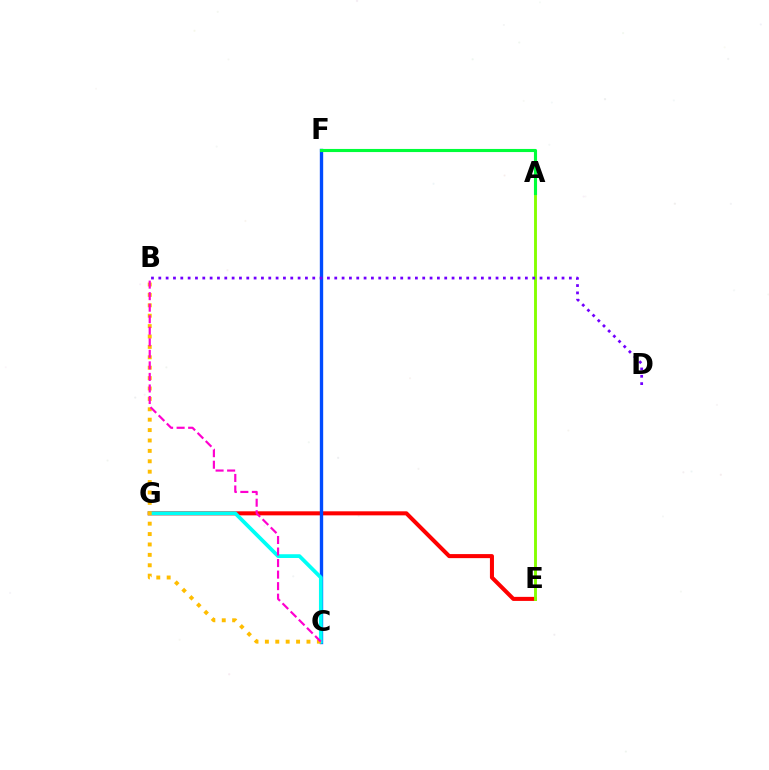{('E', 'G'): [{'color': '#ff0000', 'line_style': 'solid', 'thickness': 2.91}], ('C', 'F'): [{'color': '#004bff', 'line_style': 'solid', 'thickness': 2.42}], ('C', 'G'): [{'color': '#00fff6', 'line_style': 'solid', 'thickness': 2.71}], ('A', 'E'): [{'color': '#84ff00', 'line_style': 'solid', 'thickness': 2.08}], ('B', 'C'): [{'color': '#ffbd00', 'line_style': 'dotted', 'thickness': 2.83}, {'color': '#ff00cf', 'line_style': 'dashed', 'thickness': 1.57}], ('B', 'D'): [{'color': '#7200ff', 'line_style': 'dotted', 'thickness': 1.99}], ('A', 'F'): [{'color': '#00ff39', 'line_style': 'solid', 'thickness': 2.24}]}